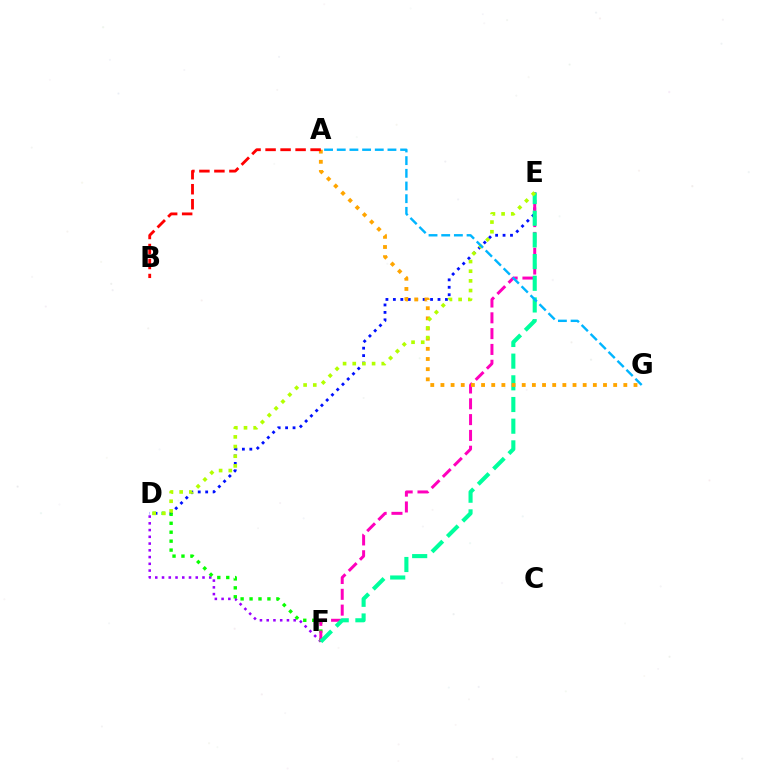{('D', 'F'): [{'color': '#9b00ff', 'line_style': 'dotted', 'thickness': 1.83}, {'color': '#08ff00', 'line_style': 'dotted', 'thickness': 2.43}], ('D', 'E'): [{'color': '#0010ff', 'line_style': 'dotted', 'thickness': 2.02}, {'color': '#b3ff00', 'line_style': 'dotted', 'thickness': 2.63}], ('E', 'F'): [{'color': '#ff00bd', 'line_style': 'dashed', 'thickness': 2.15}, {'color': '#00ff9d', 'line_style': 'dashed', 'thickness': 2.95}], ('A', 'G'): [{'color': '#ffa500', 'line_style': 'dotted', 'thickness': 2.76}, {'color': '#00b5ff', 'line_style': 'dashed', 'thickness': 1.72}], ('A', 'B'): [{'color': '#ff0000', 'line_style': 'dashed', 'thickness': 2.04}]}